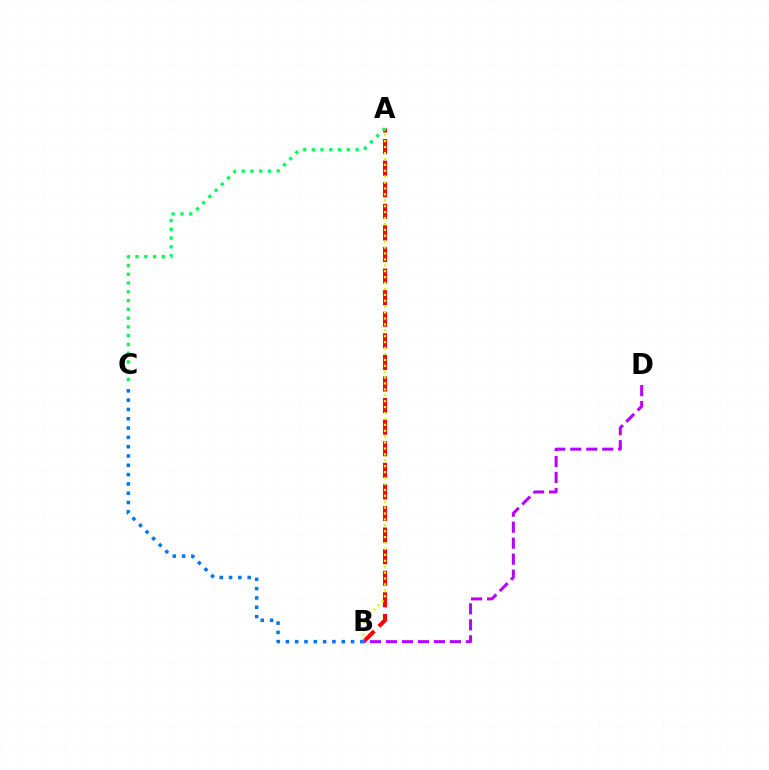{('A', 'B'): [{'color': '#ff0000', 'line_style': 'dashed', 'thickness': 2.93}, {'color': '#d1ff00', 'line_style': 'dotted', 'thickness': 1.61}], ('B', 'D'): [{'color': '#b900ff', 'line_style': 'dashed', 'thickness': 2.17}], ('A', 'C'): [{'color': '#00ff5c', 'line_style': 'dotted', 'thickness': 2.38}], ('B', 'C'): [{'color': '#0074ff', 'line_style': 'dotted', 'thickness': 2.53}]}